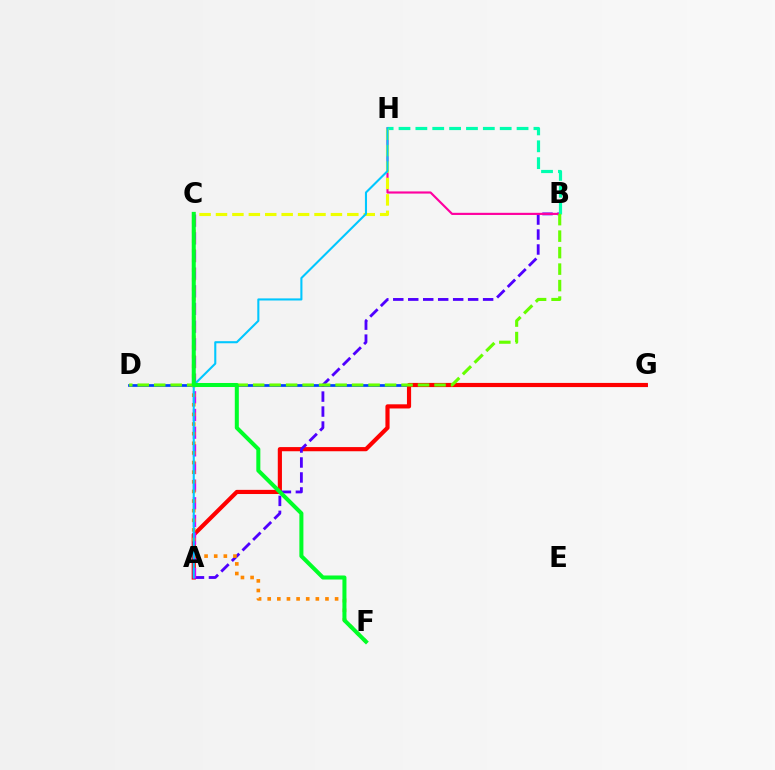{('D', 'G'): [{'color': '#003fff', 'line_style': 'solid', 'thickness': 1.96}], ('A', 'G'): [{'color': '#ff0000', 'line_style': 'solid', 'thickness': 3.0}], ('A', 'B'): [{'color': '#4f00ff', 'line_style': 'dashed', 'thickness': 2.03}], ('A', 'C'): [{'color': '#d600ff', 'line_style': 'dashed', 'thickness': 2.4}], ('C', 'F'): [{'color': '#ff8800', 'line_style': 'dotted', 'thickness': 2.62}, {'color': '#00ff27', 'line_style': 'solid', 'thickness': 2.9}], ('B', 'H'): [{'color': '#ff00a0', 'line_style': 'solid', 'thickness': 1.55}, {'color': '#00ffaf', 'line_style': 'dashed', 'thickness': 2.29}], ('C', 'H'): [{'color': '#eeff00', 'line_style': 'dashed', 'thickness': 2.23}], ('A', 'H'): [{'color': '#00c7ff', 'line_style': 'solid', 'thickness': 1.51}], ('B', 'D'): [{'color': '#66ff00', 'line_style': 'dashed', 'thickness': 2.24}]}